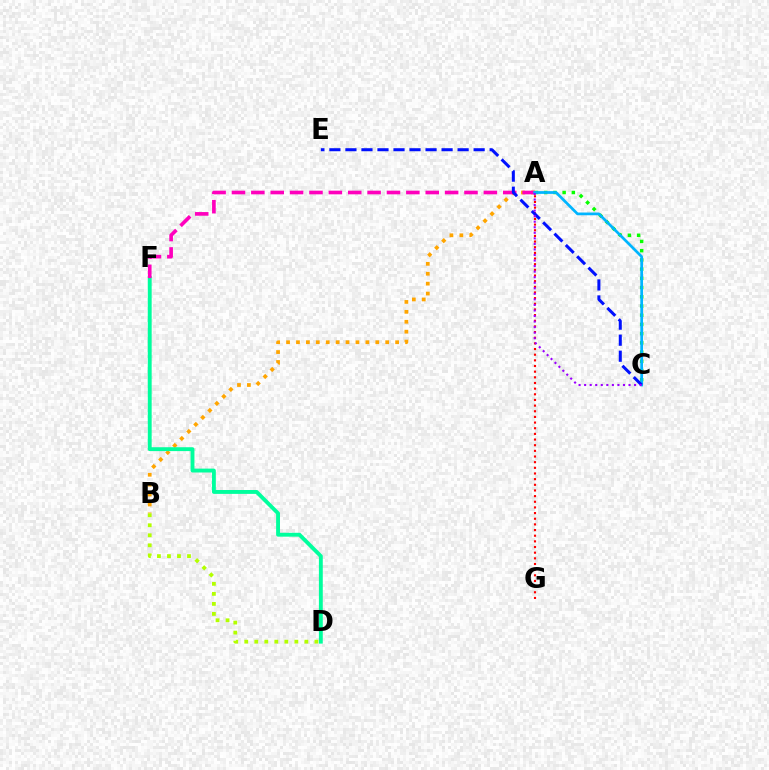{('A', 'B'): [{'color': '#ffa500', 'line_style': 'dotted', 'thickness': 2.69}], ('D', 'F'): [{'color': '#00ff9d', 'line_style': 'solid', 'thickness': 2.79}], ('A', 'F'): [{'color': '#ff00bd', 'line_style': 'dashed', 'thickness': 2.63}], ('A', 'C'): [{'color': '#08ff00', 'line_style': 'dotted', 'thickness': 2.51}, {'color': '#00b5ff', 'line_style': 'solid', 'thickness': 1.97}, {'color': '#9b00ff', 'line_style': 'dotted', 'thickness': 1.51}], ('B', 'D'): [{'color': '#b3ff00', 'line_style': 'dotted', 'thickness': 2.72}], ('A', 'G'): [{'color': '#ff0000', 'line_style': 'dotted', 'thickness': 1.54}], ('C', 'E'): [{'color': '#0010ff', 'line_style': 'dashed', 'thickness': 2.18}]}